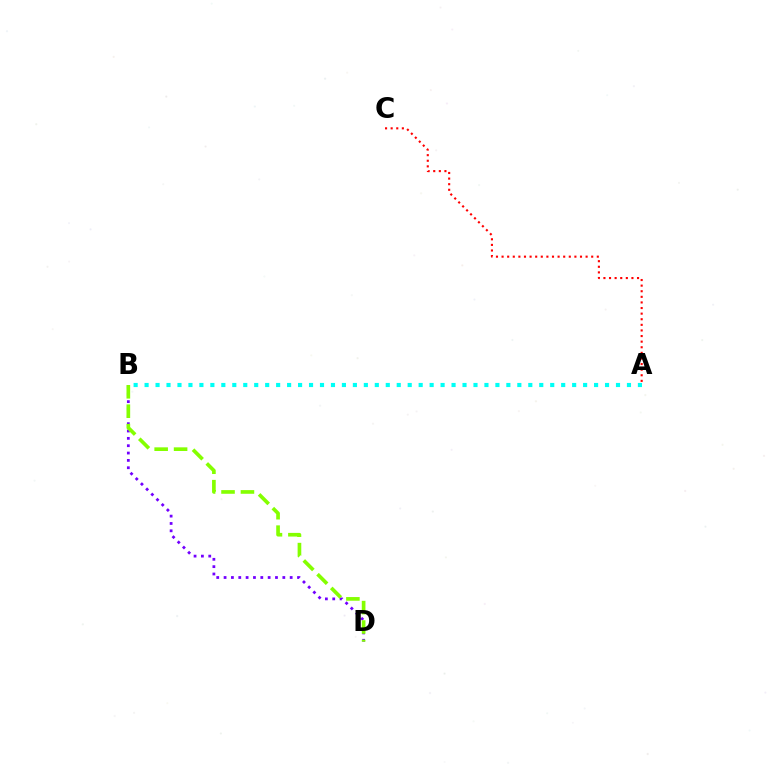{('B', 'D'): [{'color': '#7200ff', 'line_style': 'dotted', 'thickness': 2.0}, {'color': '#84ff00', 'line_style': 'dashed', 'thickness': 2.64}], ('A', 'B'): [{'color': '#00fff6', 'line_style': 'dotted', 'thickness': 2.98}], ('A', 'C'): [{'color': '#ff0000', 'line_style': 'dotted', 'thickness': 1.52}]}